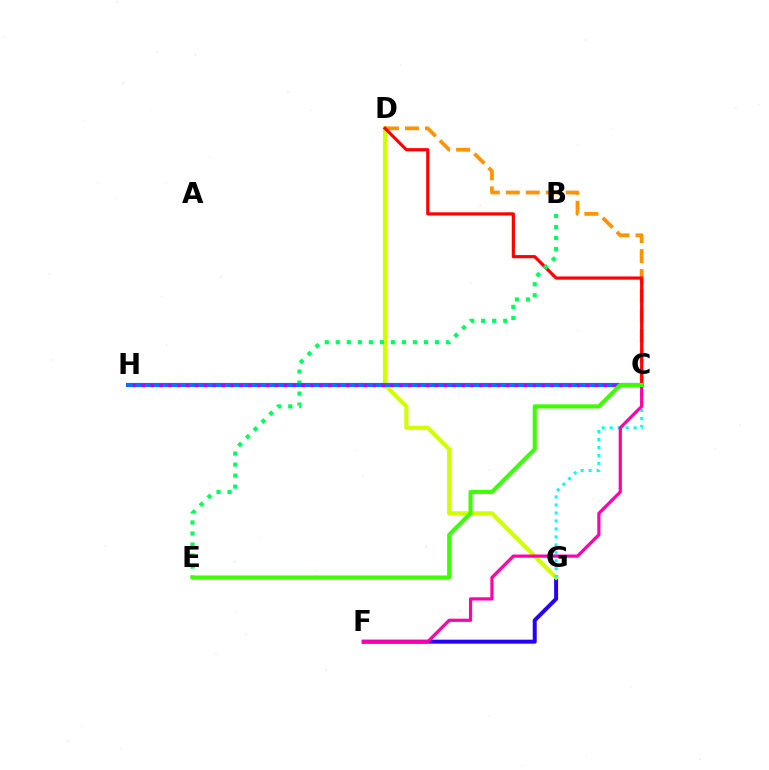{('F', 'G'): [{'color': '#2500ff', 'line_style': 'solid', 'thickness': 2.86}], ('D', 'G'): [{'color': '#d1ff00', 'line_style': 'solid', 'thickness': 2.99}], ('C', 'D'): [{'color': '#ff9400', 'line_style': 'dashed', 'thickness': 2.72}, {'color': '#ff0000', 'line_style': 'solid', 'thickness': 2.27}], ('B', 'E'): [{'color': '#00ff5c', 'line_style': 'dotted', 'thickness': 2.99}], ('C', 'G'): [{'color': '#00fff6', 'line_style': 'dotted', 'thickness': 2.17}], ('C', 'H'): [{'color': '#0074ff', 'line_style': 'solid', 'thickness': 2.99}, {'color': '#b900ff', 'line_style': 'dotted', 'thickness': 2.41}], ('C', 'F'): [{'color': '#ff00ac', 'line_style': 'solid', 'thickness': 2.3}], ('C', 'E'): [{'color': '#3dff00', 'line_style': 'solid', 'thickness': 2.94}]}